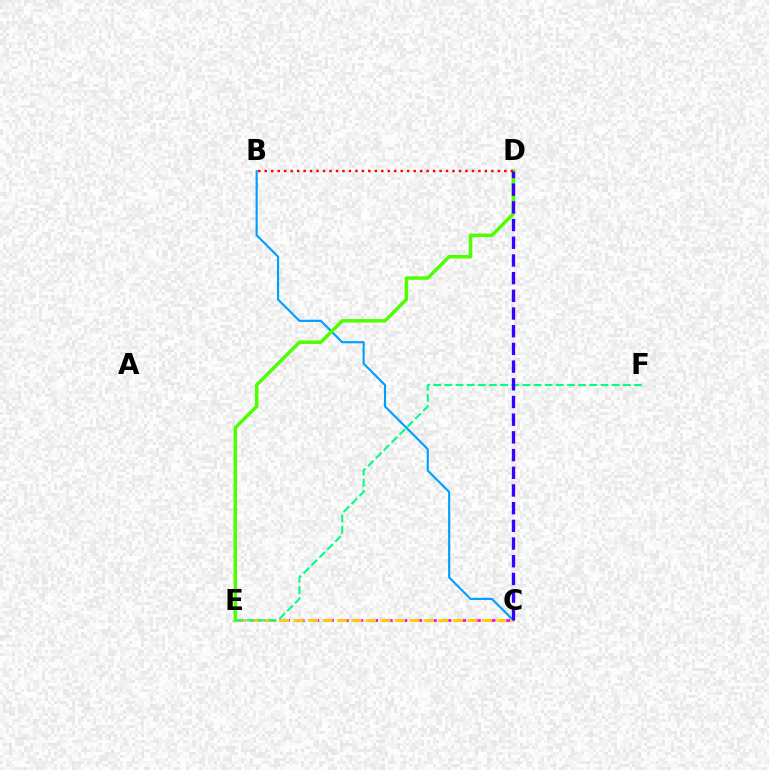{('B', 'C'): [{'color': '#009eff', 'line_style': 'solid', 'thickness': 1.54}], ('C', 'E'): [{'color': '#ff00ed', 'line_style': 'dashed', 'thickness': 2.0}, {'color': '#ffd500', 'line_style': 'dashed', 'thickness': 1.97}], ('D', 'E'): [{'color': '#4fff00', 'line_style': 'solid', 'thickness': 2.52}], ('E', 'F'): [{'color': '#00ff86', 'line_style': 'dashed', 'thickness': 1.51}], ('C', 'D'): [{'color': '#3700ff', 'line_style': 'dashed', 'thickness': 2.4}], ('B', 'D'): [{'color': '#ff0000', 'line_style': 'dotted', 'thickness': 1.76}]}